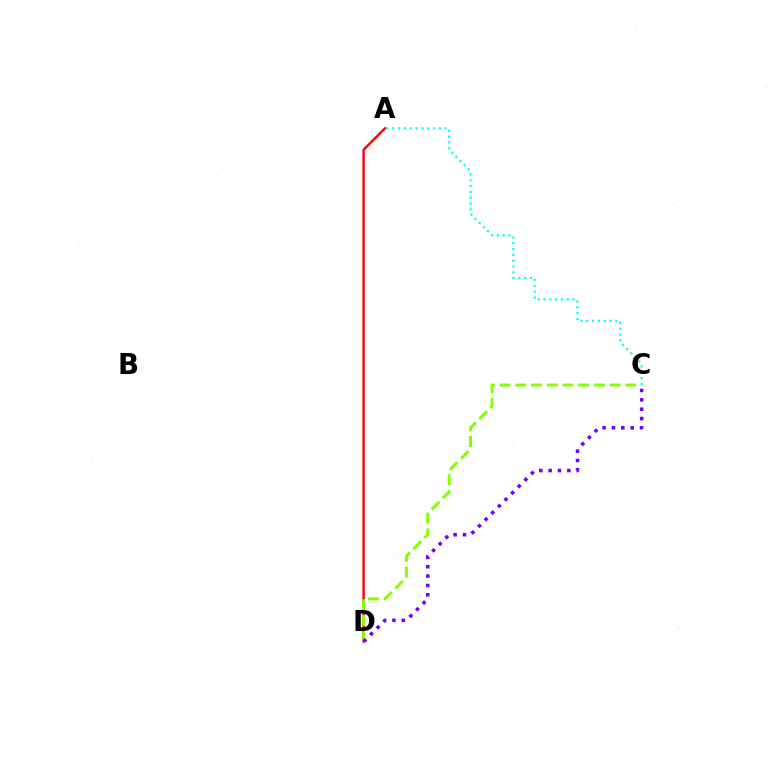{('A', 'D'): [{'color': '#ff0000', 'line_style': 'solid', 'thickness': 1.73}], ('A', 'C'): [{'color': '#00fff6', 'line_style': 'dotted', 'thickness': 1.58}], ('C', 'D'): [{'color': '#84ff00', 'line_style': 'dashed', 'thickness': 2.14}, {'color': '#7200ff', 'line_style': 'dotted', 'thickness': 2.54}]}